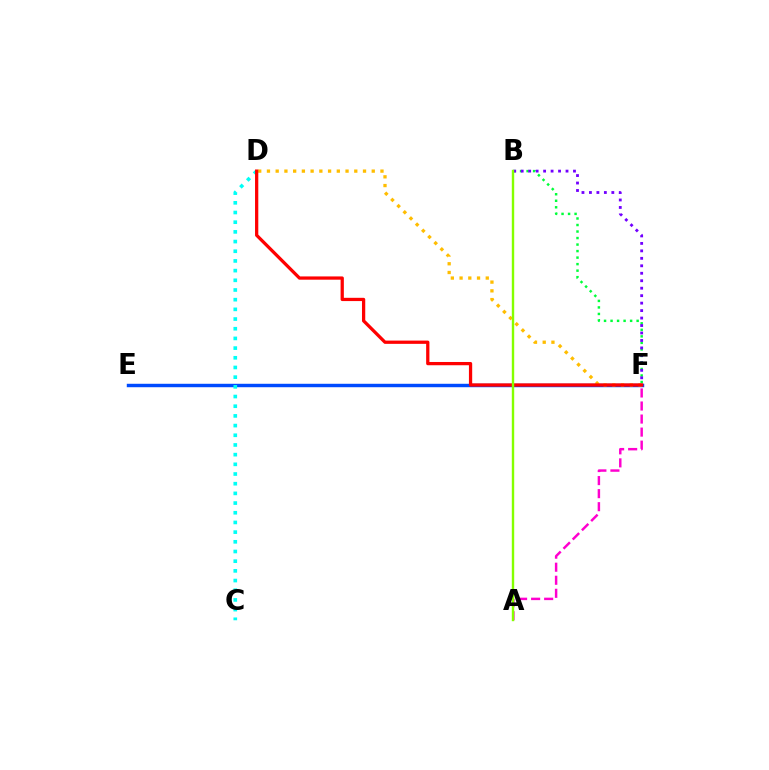{('E', 'F'): [{'color': '#004bff', 'line_style': 'solid', 'thickness': 2.47}], ('D', 'F'): [{'color': '#ffbd00', 'line_style': 'dotted', 'thickness': 2.37}, {'color': '#ff0000', 'line_style': 'solid', 'thickness': 2.35}], ('B', 'F'): [{'color': '#00ff39', 'line_style': 'dotted', 'thickness': 1.77}, {'color': '#7200ff', 'line_style': 'dotted', 'thickness': 2.03}], ('C', 'D'): [{'color': '#00fff6', 'line_style': 'dotted', 'thickness': 2.63}], ('A', 'F'): [{'color': '#ff00cf', 'line_style': 'dashed', 'thickness': 1.77}], ('A', 'B'): [{'color': '#84ff00', 'line_style': 'solid', 'thickness': 1.73}]}